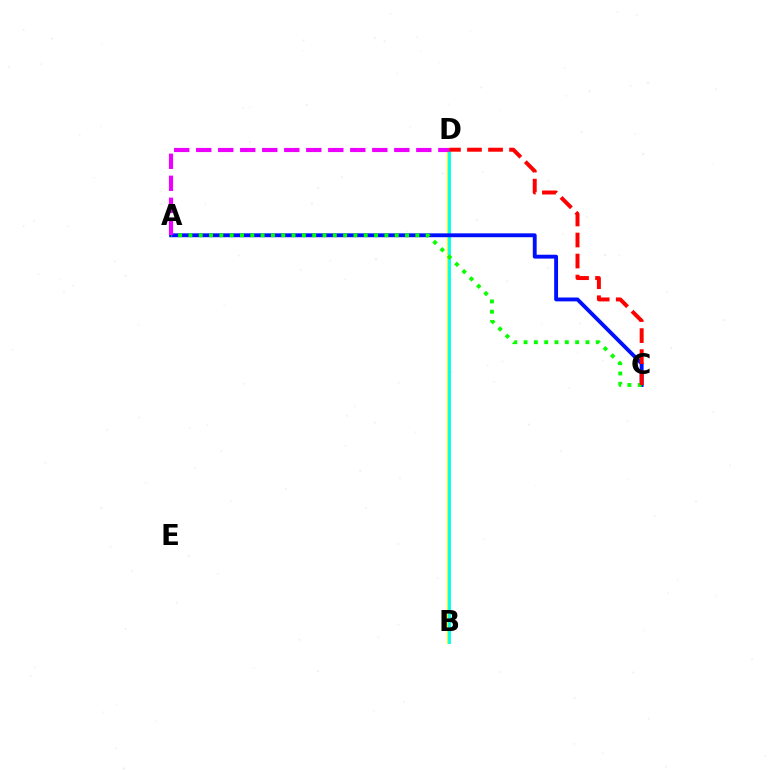{('B', 'D'): [{'color': '#fcf500', 'line_style': 'solid', 'thickness': 2.82}, {'color': '#00fff6', 'line_style': 'solid', 'thickness': 2.04}], ('A', 'C'): [{'color': '#0010ff', 'line_style': 'solid', 'thickness': 2.79}, {'color': '#08ff00', 'line_style': 'dotted', 'thickness': 2.8}], ('A', 'D'): [{'color': '#ee00ff', 'line_style': 'dashed', 'thickness': 2.99}], ('C', 'D'): [{'color': '#ff0000', 'line_style': 'dashed', 'thickness': 2.86}]}